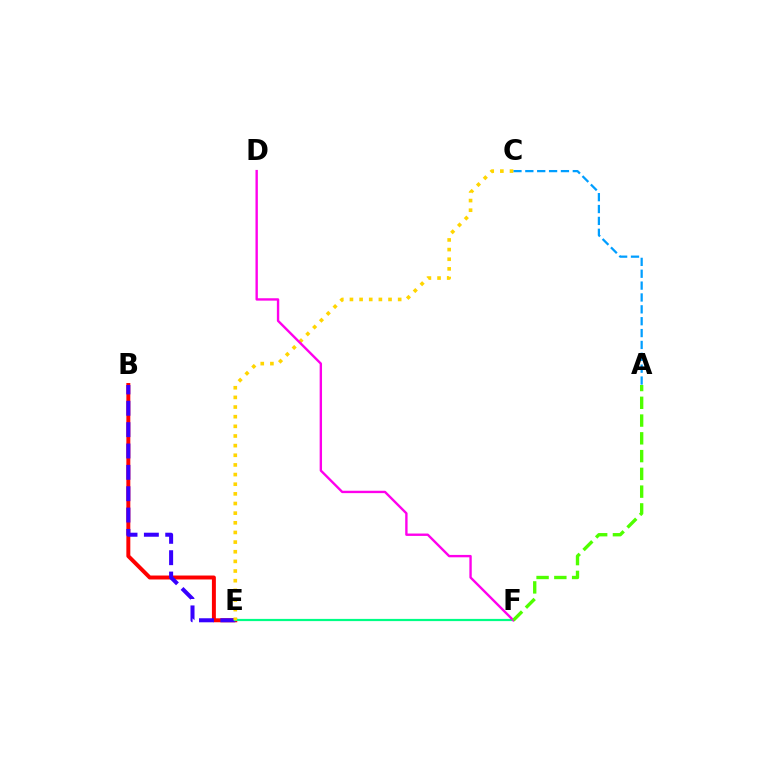{('A', 'C'): [{'color': '#009eff', 'line_style': 'dashed', 'thickness': 1.61}], ('B', 'E'): [{'color': '#ff0000', 'line_style': 'solid', 'thickness': 2.85}, {'color': '#3700ff', 'line_style': 'dashed', 'thickness': 2.9}], ('E', 'F'): [{'color': '#00ff86', 'line_style': 'solid', 'thickness': 1.59}], ('C', 'E'): [{'color': '#ffd500', 'line_style': 'dotted', 'thickness': 2.62}], ('D', 'F'): [{'color': '#ff00ed', 'line_style': 'solid', 'thickness': 1.71}], ('A', 'F'): [{'color': '#4fff00', 'line_style': 'dashed', 'thickness': 2.41}]}